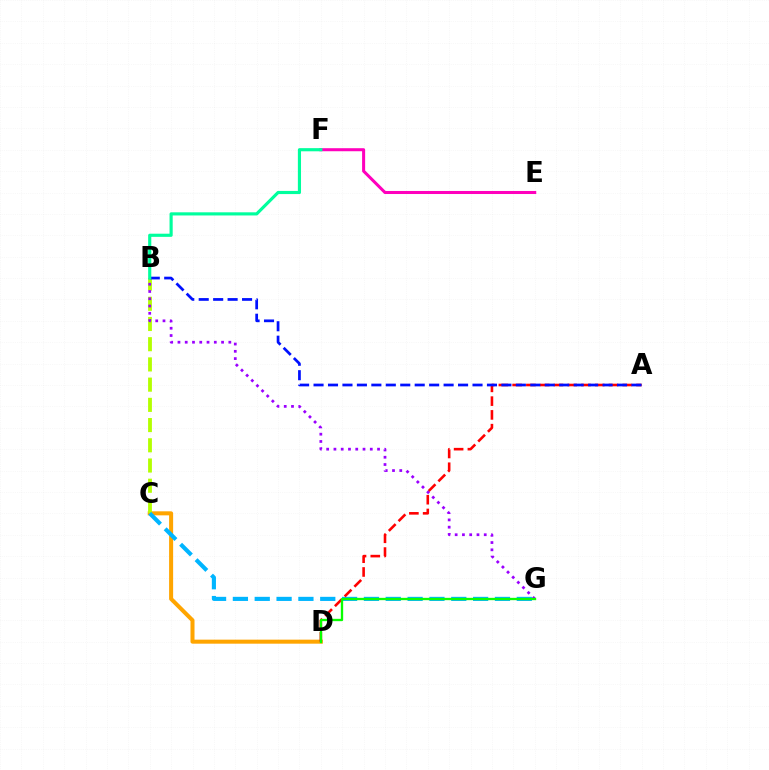{('E', 'F'): [{'color': '#ff00bd', 'line_style': 'solid', 'thickness': 2.19}], ('C', 'D'): [{'color': '#ffa500', 'line_style': 'solid', 'thickness': 2.9}], ('B', 'C'): [{'color': '#b3ff00', 'line_style': 'dashed', 'thickness': 2.75}], ('C', 'G'): [{'color': '#00b5ff', 'line_style': 'dashed', 'thickness': 2.97}], ('A', 'D'): [{'color': '#ff0000', 'line_style': 'dashed', 'thickness': 1.87}], ('A', 'B'): [{'color': '#0010ff', 'line_style': 'dashed', 'thickness': 1.96}], ('B', 'G'): [{'color': '#9b00ff', 'line_style': 'dotted', 'thickness': 1.97}], ('B', 'F'): [{'color': '#00ff9d', 'line_style': 'solid', 'thickness': 2.27}], ('D', 'G'): [{'color': '#08ff00', 'line_style': 'solid', 'thickness': 1.68}]}